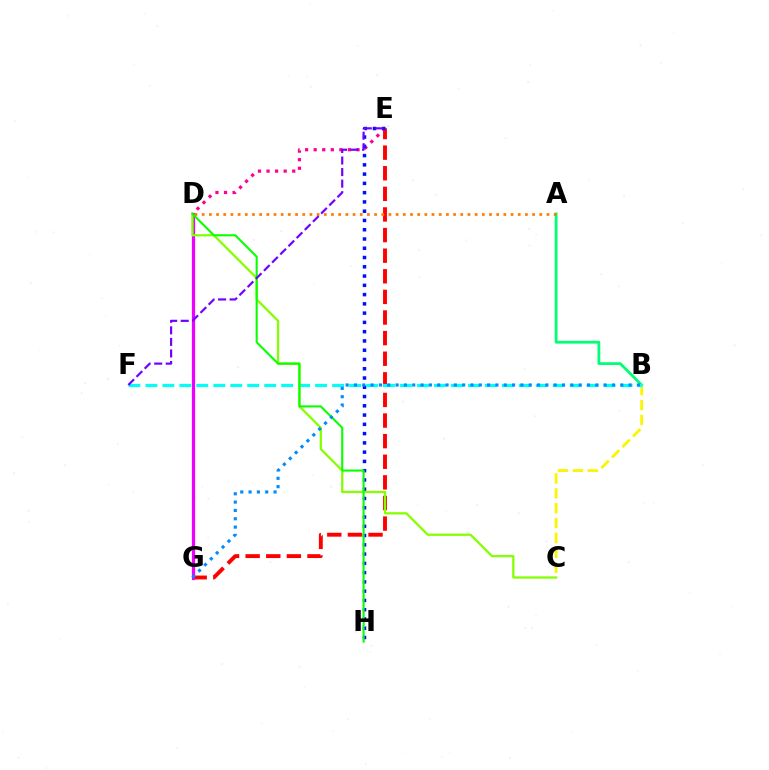{('A', 'B'): [{'color': '#00ff74', 'line_style': 'solid', 'thickness': 2.01}], ('B', 'C'): [{'color': '#fcf500', 'line_style': 'dashed', 'thickness': 2.02}], ('E', 'G'): [{'color': '#ff0000', 'line_style': 'dashed', 'thickness': 2.8}], ('D', 'E'): [{'color': '#ff0094', 'line_style': 'dotted', 'thickness': 2.33}], ('D', 'G'): [{'color': '#ee00ff', 'line_style': 'solid', 'thickness': 2.33}], ('E', 'H'): [{'color': '#0010ff', 'line_style': 'dotted', 'thickness': 2.52}], ('B', 'F'): [{'color': '#00fff6', 'line_style': 'dashed', 'thickness': 2.31}], ('A', 'D'): [{'color': '#ff7c00', 'line_style': 'dotted', 'thickness': 1.95}], ('C', 'D'): [{'color': '#84ff00', 'line_style': 'solid', 'thickness': 1.63}], ('D', 'H'): [{'color': '#08ff00', 'line_style': 'solid', 'thickness': 1.5}], ('E', 'F'): [{'color': '#7200ff', 'line_style': 'dashed', 'thickness': 1.57}], ('B', 'G'): [{'color': '#008cff', 'line_style': 'dotted', 'thickness': 2.26}]}